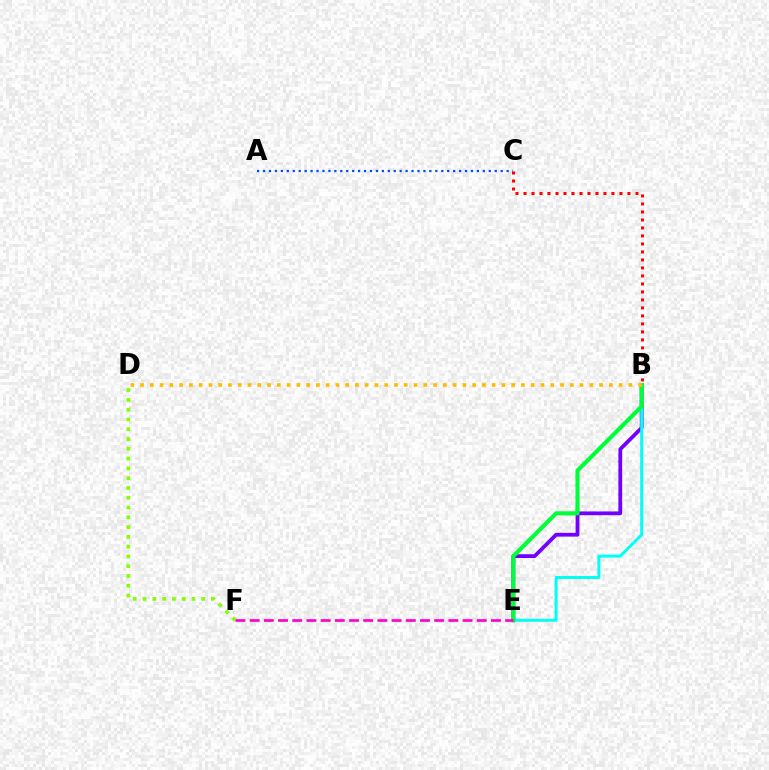{('B', 'E'): [{'color': '#7200ff', 'line_style': 'solid', 'thickness': 2.72}, {'color': '#00fff6', 'line_style': 'solid', 'thickness': 2.14}, {'color': '#00ff39', 'line_style': 'solid', 'thickness': 2.97}], ('D', 'F'): [{'color': '#84ff00', 'line_style': 'dotted', 'thickness': 2.66}], ('A', 'C'): [{'color': '#004bff', 'line_style': 'dotted', 'thickness': 1.61}], ('E', 'F'): [{'color': '#ff00cf', 'line_style': 'dashed', 'thickness': 1.93}], ('B', 'C'): [{'color': '#ff0000', 'line_style': 'dotted', 'thickness': 2.17}], ('B', 'D'): [{'color': '#ffbd00', 'line_style': 'dotted', 'thickness': 2.65}]}